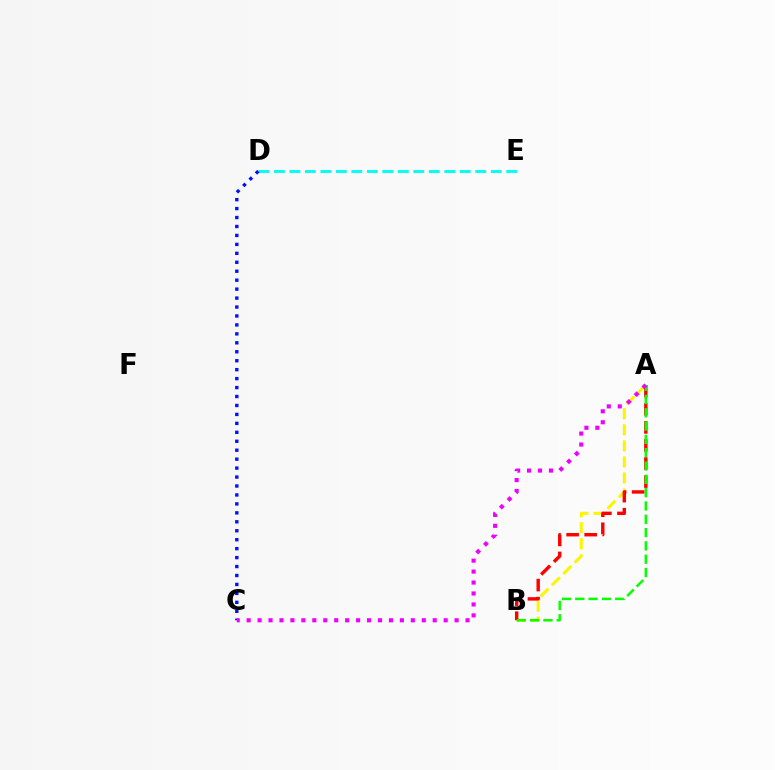{('D', 'E'): [{'color': '#00fff6', 'line_style': 'dashed', 'thickness': 2.1}], ('A', 'B'): [{'color': '#fcf500', 'line_style': 'dashed', 'thickness': 2.18}, {'color': '#ff0000', 'line_style': 'dashed', 'thickness': 2.45}, {'color': '#08ff00', 'line_style': 'dashed', 'thickness': 1.81}], ('C', 'D'): [{'color': '#0010ff', 'line_style': 'dotted', 'thickness': 2.43}], ('A', 'C'): [{'color': '#ee00ff', 'line_style': 'dotted', 'thickness': 2.97}]}